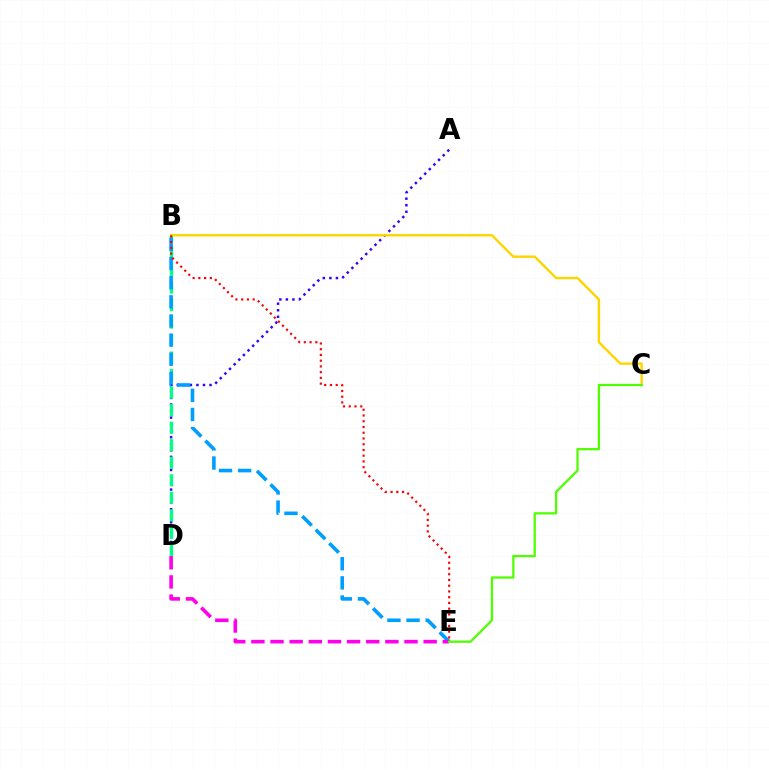{('A', 'D'): [{'color': '#3700ff', 'line_style': 'dotted', 'thickness': 1.78}], ('B', 'D'): [{'color': '#00ff86', 'line_style': 'dashed', 'thickness': 2.38}], ('B', 'E'): [{'color': '#009eff', 'line_style': 'dashed', 'thickness': 2.6}, {'color': '#ff0000', 'line_style': 'dotted', 'thickness': 1.56}], ('D', 'E'): [{'color': '#ff00ed', 'line_style': 'dashed', 'thickness': 2.6}], ('B', 'C'): [{'color': '#ffd500', 'line_style': 'solid', 'thickness': 1.74}], ('C', 'E'): [{'color': '#4fff00', 'line_style': 'solid', 'thickness': 1.64}]}